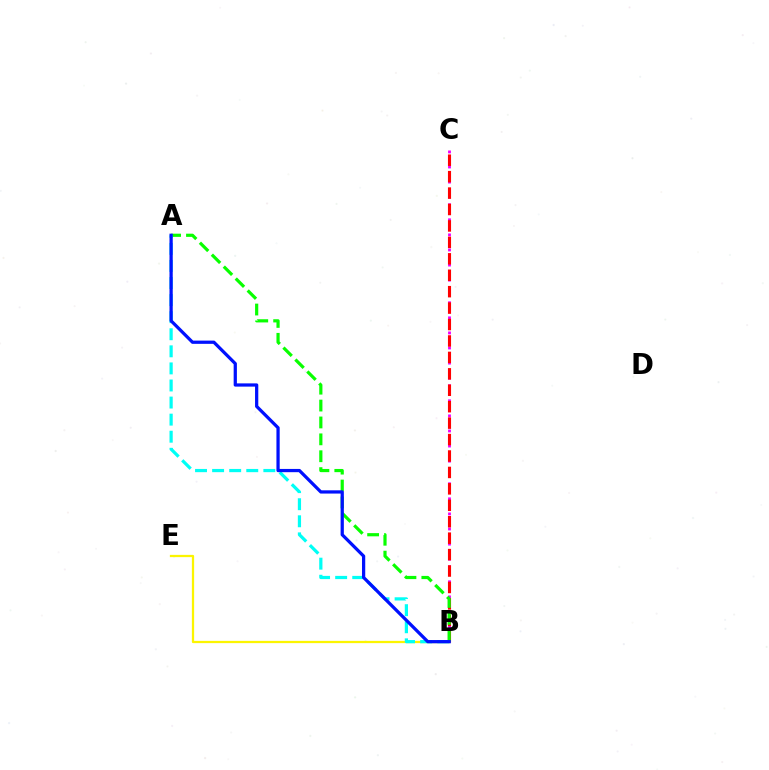{('B', 'C'): [{'color': '#ee00ff', 'line_style': 'dotted', 'thickness': 2.05}, {'color': '#ff0000', 'line_style': 'dashed', 'thickness': 2.23}], ('B', 'E'): [{'color': '#fcf500', 'line_style': 'solid', 'thickness': 1.63}], ('A', 'B'): [{'color': '#08ff00', 'line_style': 'dashed', 'thickness': 2.29}, {'color': '#00fff6', 'line_style': 'dashed', 'thickness': 2.32}, {'color': '#0010ff', 'line_style': 'solid', 'thickness': 2.34}]}